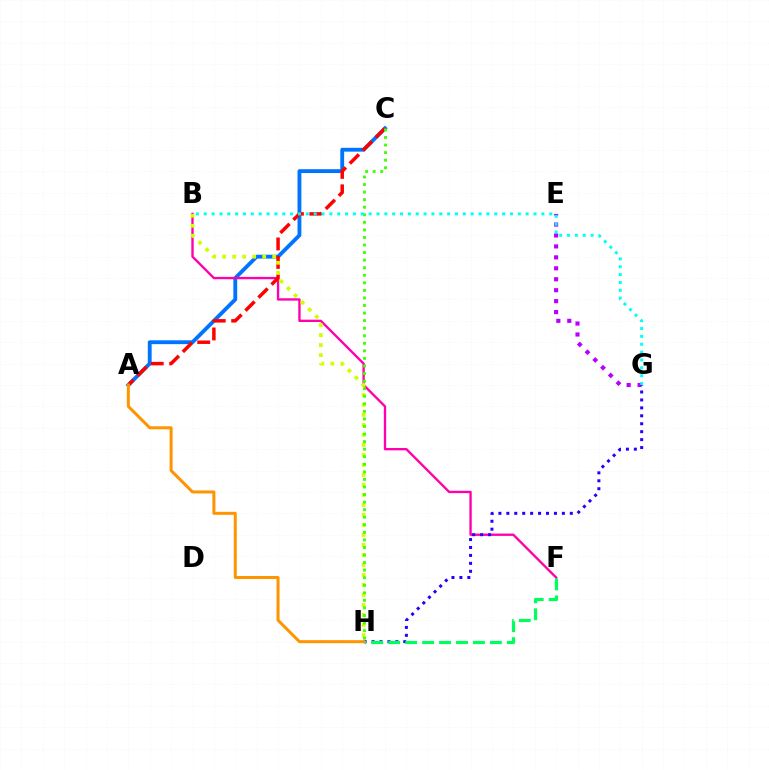{('E', 'G'): [{'color': '#b900ff', 'line_style': 'dotted', 'thickness': 2.97}], ('A', 'C'): [{'color': '#0074ff', 'line_style': 'solid', 'thickness': 2.77}, {'color': '#ff0000', 'line_style': 'dashed', 'thickness': 2.51}], ('B', 'F'): [{'color': '#ff00ac', 'line_style': 'solid', 'thickness': 1.69}], ('G', 'H'): [{'color': '#2500ff', 'line_style': 'dotted', 'thickness': 2.16}], ('B', 'H'): [{'color': '#d1ff00', 'line_style': 'dotted', 'thickness': 2.72}], ('C', 'H'): [{'color': '#3dff00', 'line_style': 'dotted', 'thickness': 2.05}], ('F', 'H'): [{'color': '#00ff5c', 'line_style': 'dashed', 'thickness': 2.3}], ('B', 'G'): [{'color': '#00fff6', 'line_style': 'dotted', 'thickness': 2.13}], ('A', 'H'): [{'color': '#ff9400', 'line_style': 'solid', 'thickness': 2.17}]}